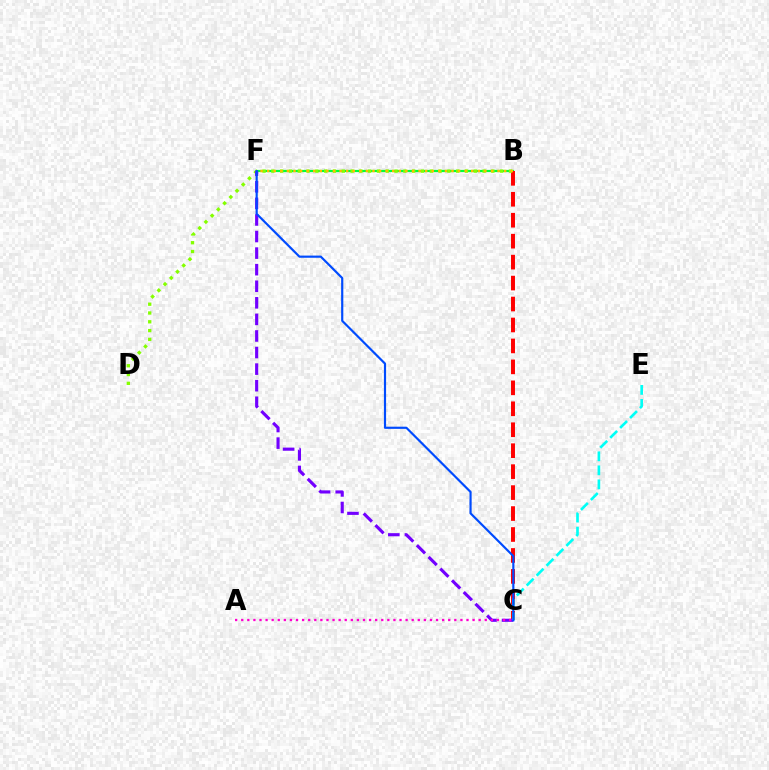{('B', 'F'): [{'color': '#00ff39', 'line_style': 'solid', 'thickness': 1.59}, {'color': '#ffbd00', 'line_style': 'dotted', 'thickness': 1.79}], ('B', 'C'): [{'color': '#ff0000', 'line_style': 'dashed', 'thickness': 2.85}], ('B', 'D'): [{'color': '#84ff00', 'line_style': 'dotted', 'thickness': 2.39}], ('C', 'F'): [{'color': '#7200ff', 'line_style': 'dashed', 'thickness': 2.25}, {'color': '#004bff', 'line_style': 'solid', 'thickness': 1.56}], ('A', 'C'): [{'color': '#ff00cf', 'line_style': 'dotted', 'thickness': 1.65}], ('C', 'E'): [{'color': '#00fff6', 'line_style': 'dashed', 'thickness': 1.91}]}